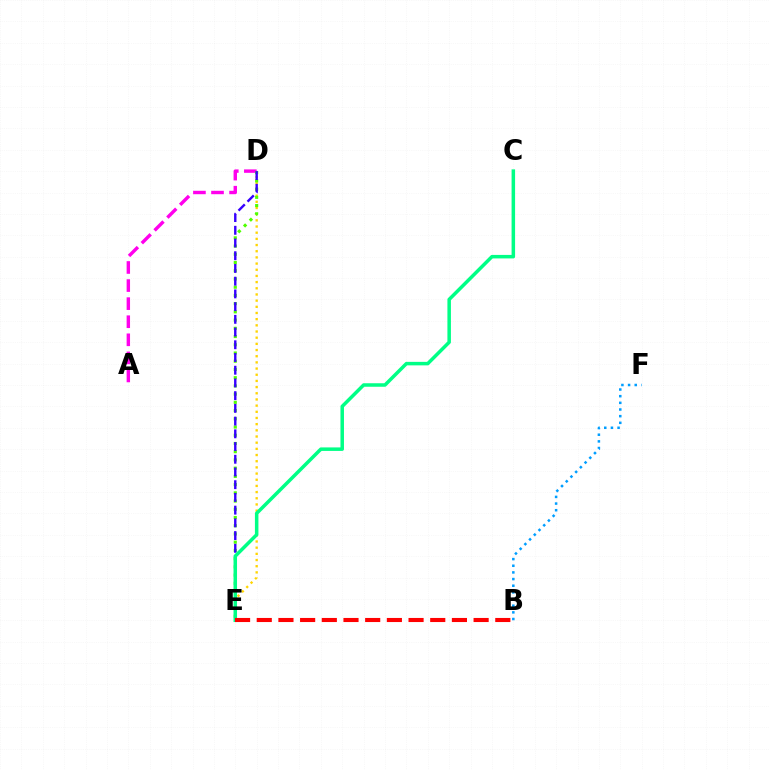{('B', 'F'): [{'color': '#009eff', 'line_style': 'dotted', 'thickness': 1.81}], ('A', 'D'): [{'color': '#ff00ed', 'line_style': 'dashed', 'thickness': 2.46}], ('D', 'E'): [{'color': '#ffd500', 'line_style': 'dotted', 'thickness': 1.68}, {'color': '#4fff00', 'line_style': 'dotted', 'thickness': 2.23}, {'color': '#3700ff', 'line_style': 'dashed', 'thickness': 1.73}], ('C', 'E'): [{'color': '#00ff86', 'line_style': 'solid', 'thickness': 2.53}], ('B', 'E'): [{'color': '#ff0000', 'line_style': 'dashed', 'thickness': 2.95}]}